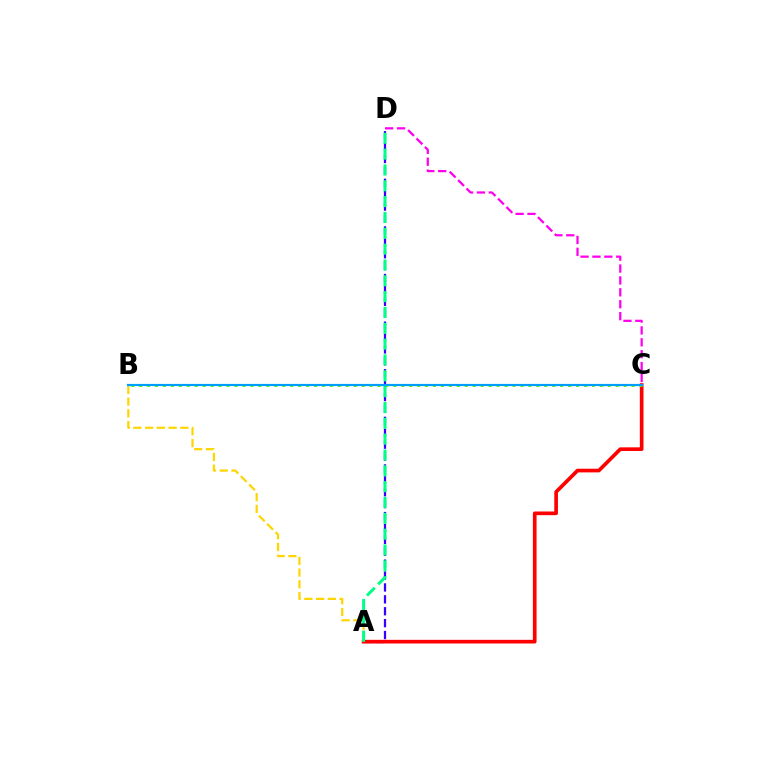{('A', 'D'): [{'color': '#3700ff', 'line_style': 'dashed', 'thickness': 1.62}, {'color': '#00ff86', 'line_style': 'dashed', 'thickness': 2.15}], ('A', 'C'): [{'color': '#ff0000', 'line_style': 'solid', 'thickness': 2.64}], ('A', 'B'): [{'color': '#ffd500', 'line_style': 'dashed', 'thickness': 1.6}], ('B', 'C'): [{'color': '#4fff00', 'line_style': 'dotted', 'thickness': 2.16}, {'color': '#009eff', 'line_style': 'solid', 'thickness': 1.58}], ('C', 'D'): [{'color': '#ff00ed', 'line_style': 'dashed', 'thickness': 1.62}]}